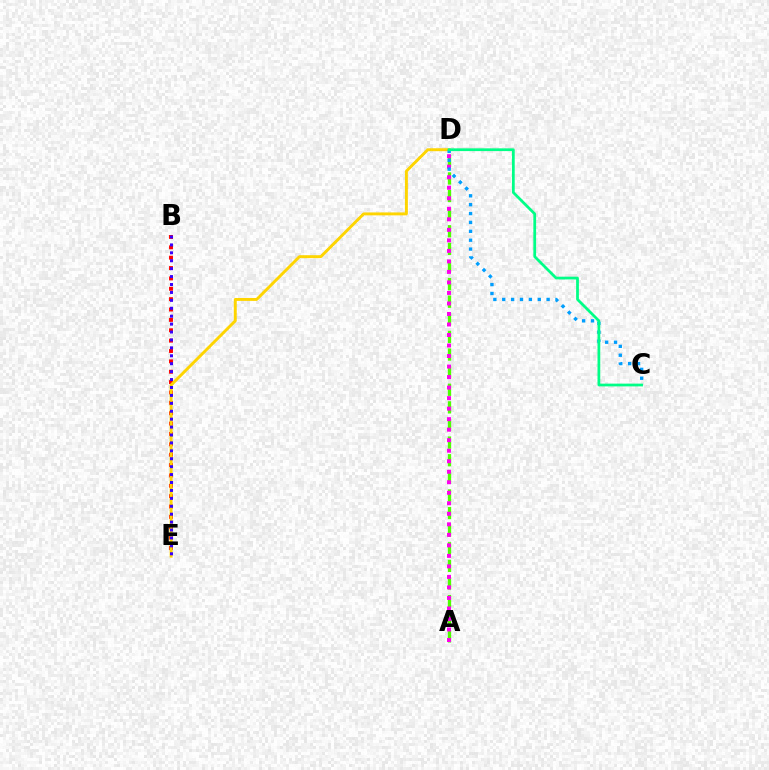{('B', 'E'): [{'color': '#ff0000', 'line_style': 'dotted', 'thickness': 2.82}, {'color': '#3700ff', 'line_style': 'dotted', 'thickness': 2.15}], ('A', 'D'): [{'color': '#4fff00', 'line_style': 'dashed', 'thickness': 2.39}, {'color': '#ff00ed', 'line_style': 'dotted', 'thickness': 2.86}], ('D', 'E'): [{'color': '#ffd500', 'line_style': 'solid', 'thickness': 2.11}], ('C', 'D'): [{'color': '#009eff', 'line_style': 'dotted', 'thickness': 2.41}, {'color': '#00ff86', 'line_style': 'solid', 'thickness': 1.98}]}